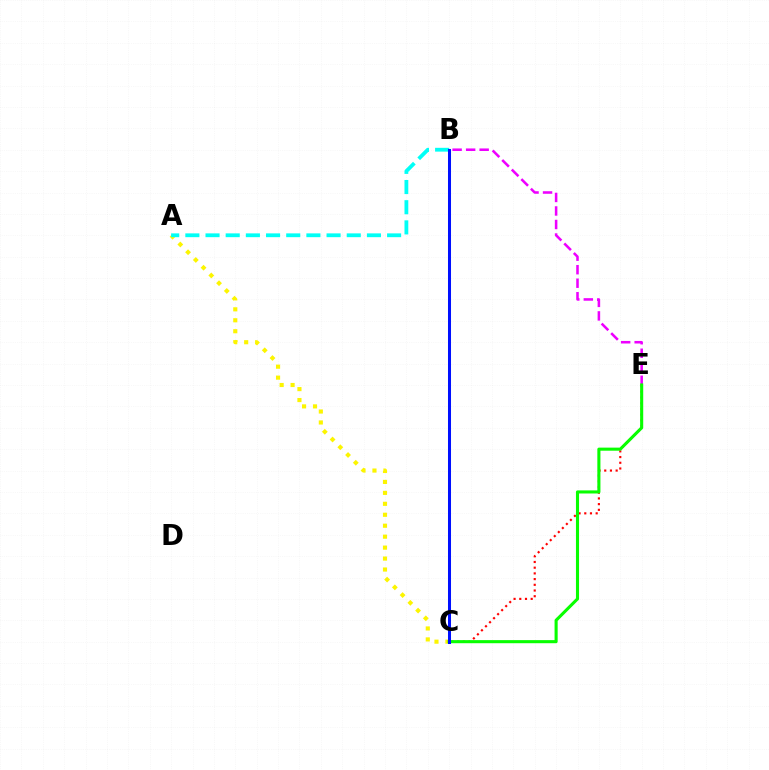{('A', 'C'): [{'color': '#fcf500', 'line_style': 'dotted', 'thickness': 2.98}], ('A', 'B'): [{'color': '#00fff6', 'line_style': 'dashed', 'thickness': 2.74}], ('C', 'E'): [{'color': '#ff0000', 'line_style': 'dotted', 'thickness': 1.55}, {'color': '#08ff00', 'line_style': 'solid', 'thickness': 2.22}], ('B', 'E'): [{'color': '#ee00ff', 'line_style': 'dashed', 'thickness': 1.84}], ('B', 'C'): [{'color': '#0010ff', 'line_style': 'solid', 'thickness': 2.18}]}